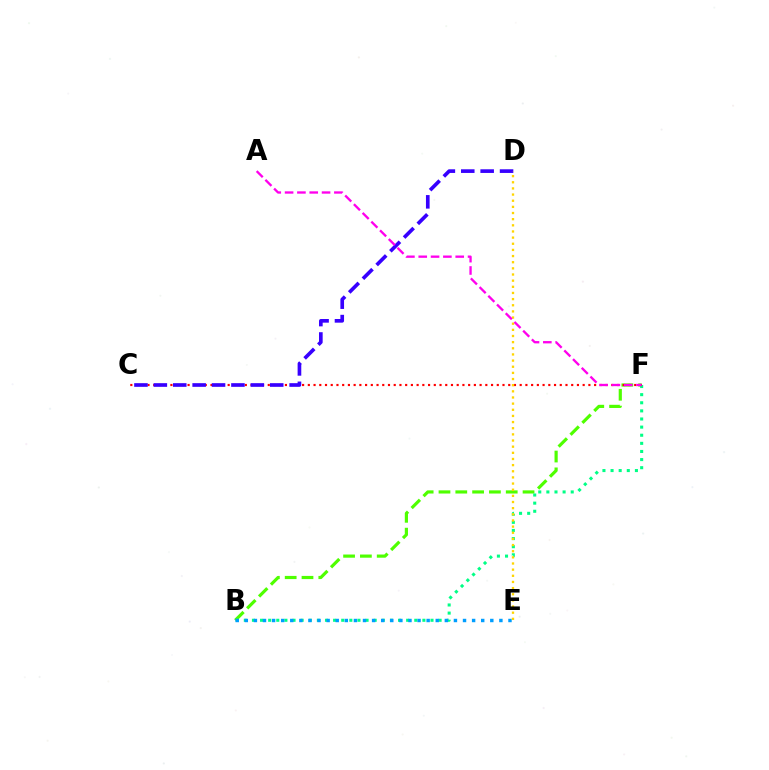{('B', 'F'): [{'color': '#4fff00', 'line_style': 'dashed', 'thickness': 2.28}, {'color': '#00ff86', 'line_style': 'dotted', 'thickness': 2.21}], ('B', 'E'): [{'color': '#009eff', 'line_style': 'dotted', 'thickness': 2.47}], ('C', 'F'): [{'color': '#ff0000', 'line_style': 'dotted', 'thickness': 1.56}], ('C', 'D'): [{'color': '#3700ff', 'line_style': 'dashed', 'thickness': 2.64}], ('D', 'E'): [{'color': '#ffd500', 'line_style': 'dotted', 'thickness': 1.67}], ('A', 'F'): [{'color': '#ff00ed', 'line_style': 'dashed', 'thickness': 1.67}]}